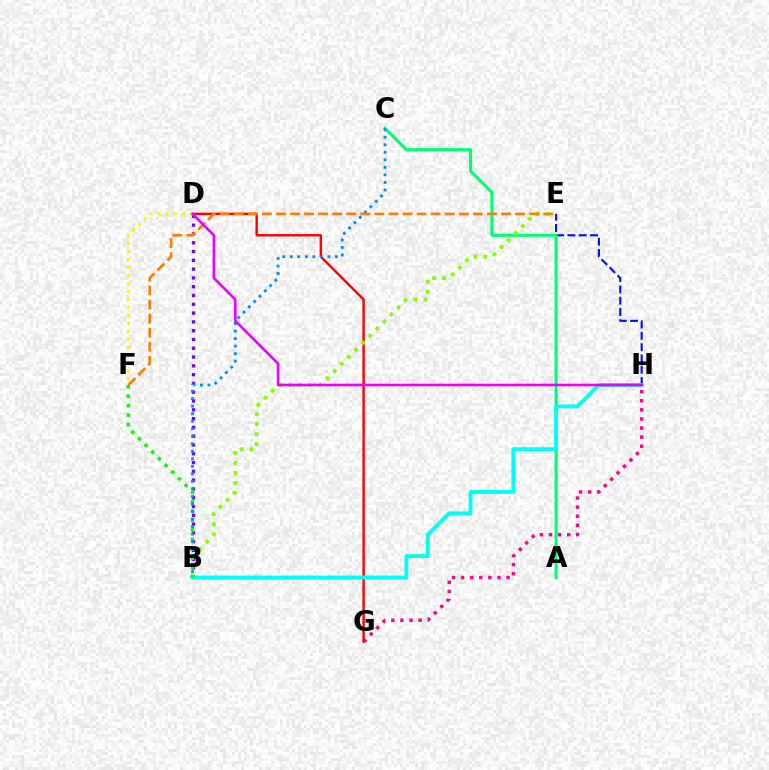{('E', 'H'): [{'color': '#0010ff', 'line_style': 'dashed', 'thickness': 1.54}], ('G', 'H'): [{'color': '#ff0094', 'line_style': 'dotted', 'thickness': 2.47}], ('A', 'C'): [{'color': '#00ff74', 'line_style': 'solid', 'thickness': 2.25}], ('B', 'D'): [{'color': '#7200ff', 'line_style': 'dotted', 'thickness': 2.39}], ('D', 'G'): [{'color': '#ff0000', 'line_style': 'solid', 'thickness': 1.73}], ('D', 'F'): [{'color': '#fcf500', 'line_style': 'dotted', 'thickness': 2.17}], ('B', 'E'): [{'color': '#84ff00', 'line_style': 'dotted', 'thickness': 2.73}], ('B', 'H'): [{'color': '#00fff6', 'line_style': 'solid', 'thickness': 2.78}], ('B', 'F'): [{'color': '#08ff00', 'line_style': 'dotted', 'thickness': 2.56}], ('B', 'C'): [{'color': '#008cff', 'line_style': 'dotted', 'thickness': 2.04}], ('E', 'F'): [{'color': '#ff7c00', 'line_style': 'dashed', 'thickness': 1.91}], ('D', 'H'): [{'color': '#ee00ff', 'line_style': 'solid', 'thickness': 1.87}]}